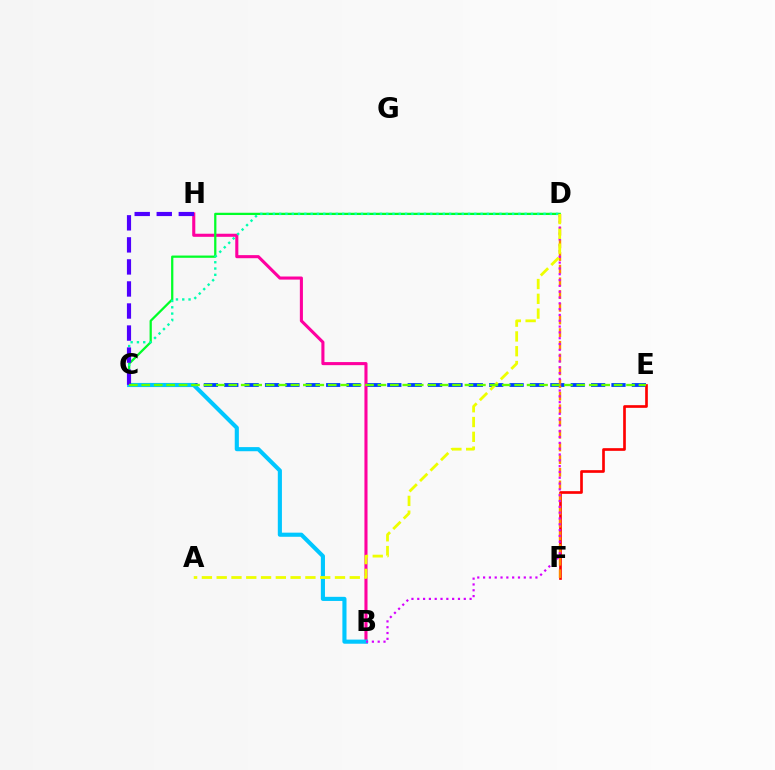{('C', 'E'): [{'color': '#003fff', 'line_style': 'dashed', 'thickness': 2.77}, {'color': '#66ff00', 'line_style': 'dashed', 'thickness': 1.69}], ('B', 'H'): [{'color': '#ff00a0', 'line_style': 'solid', 'thickness': 2.22}], ('C', 'D'): [{'color': '#00ff27', 'line_style': 'solid', 'thickness': 1.63}, {'color': '#00ffaf', 'line_style': 'dotted', 'thickness': 1.71}], ('B', 'C'): [{'color': '#00c7ff', 'line_style': 'solid', 'thickness': 2.97}], ('E', 'F'): [{'color': '#ff0000', 'line_style': 'solid', 'thickness': 1.93}], ('D', 'F'): [{'color': '#ff8800', 'line_style': 'dashed', 'thickness': 1.72}], ('C', 'H'): [{'color': '#4f00ff', 'line_style': 'dashed', 'thickness': 2.99}], ('B', 'D'): [{'color': '#d600ff', 'line_style': 'dotted', 'thickness': 1.58}], ('A', 'D'): [{'color': '#eeff00', 'line_style': 'dashed', 'thickness': 2.01}]}